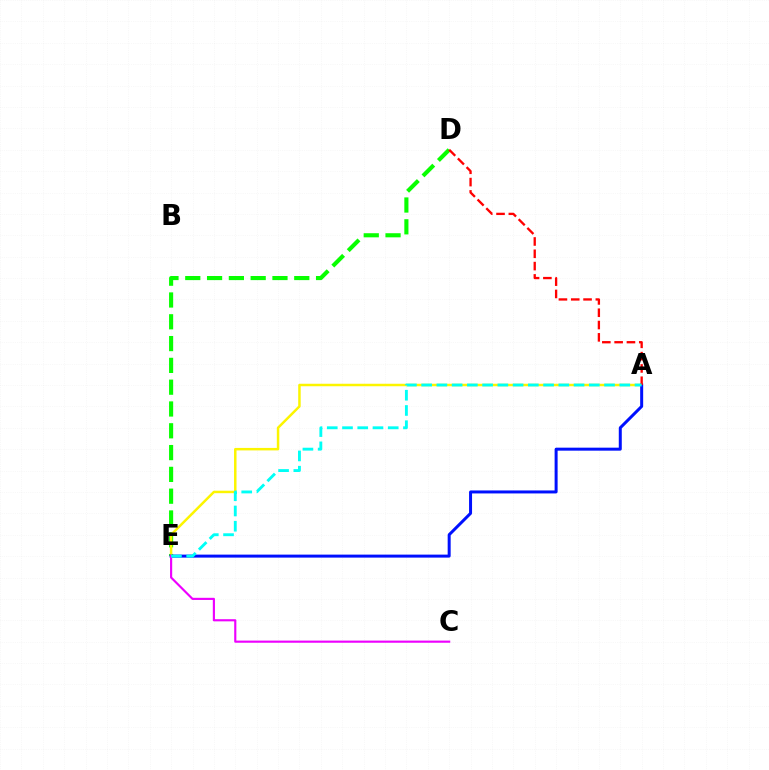{('D', 'E'): [{'color': '#08ff00', 'line_style': 'dashed', 'thickness': 2.96}], ('A', 'E'): [{'color': '#fcf500', 'line_style': 'solid', 'thickness': 1.79}, {'color': '#0010ff', 'line_style': 'solid', 'thickness': 2.16}, {'color': '#00fff6', 'line_style': 'dashed', 'thickness': 2.07}], ('A', 'D'): [{'color': '#ff0000', 'line_style': 'dashed', 'thickness': 1.67}], ('C', 'E'): [{'color': '#ee00ff', 'line_style': 'solid', 'thickness': 1.55}]}